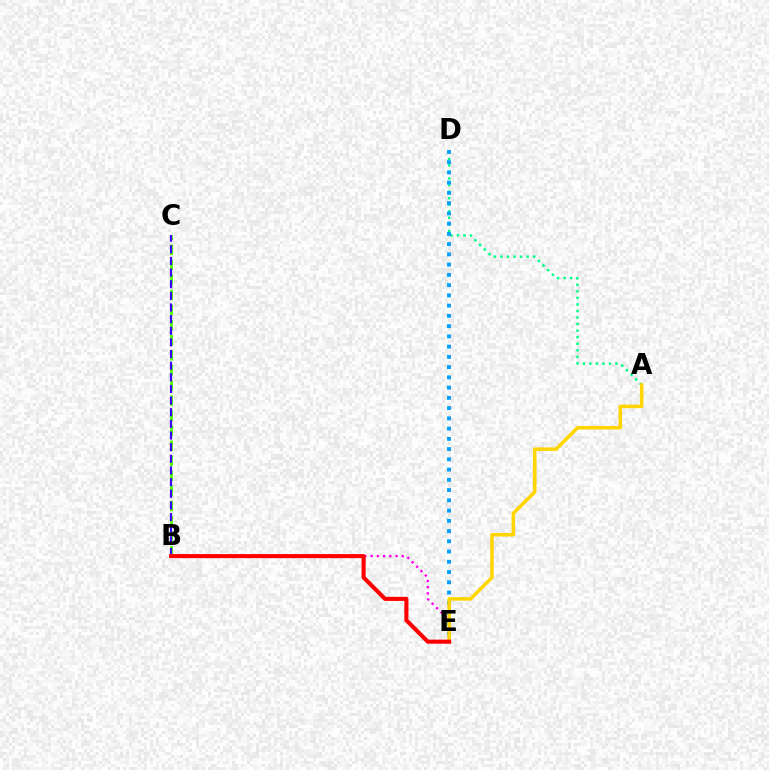{('A', 'D'): [{'color': '#00ff86', 'line_style': 'dotted', 'thickness': 1.78}], ('B', 'C'): [{'color': '#4fff00', 'line_style': 'dashed', 'thickness': 2.05}, {'color': '#3700ff', 'line_style': 'dashed', 'thickness': 1.58}], ('D', 'E'): [{'color': '#009eff', 'line_style': 'dotted', 'thickness': 2.78}], ('B', 'E'): [{'color': '#ff00ed', 'line_style': 'dotted', 'thickness': 1.69}, {'color': '#ff0000', 'line_style': 'solid', 'thickness': 2.93}], ('A', 'E'): [{'color': '#ffd500', 'line_style': 'solid', 'thickness': 2.54}]}